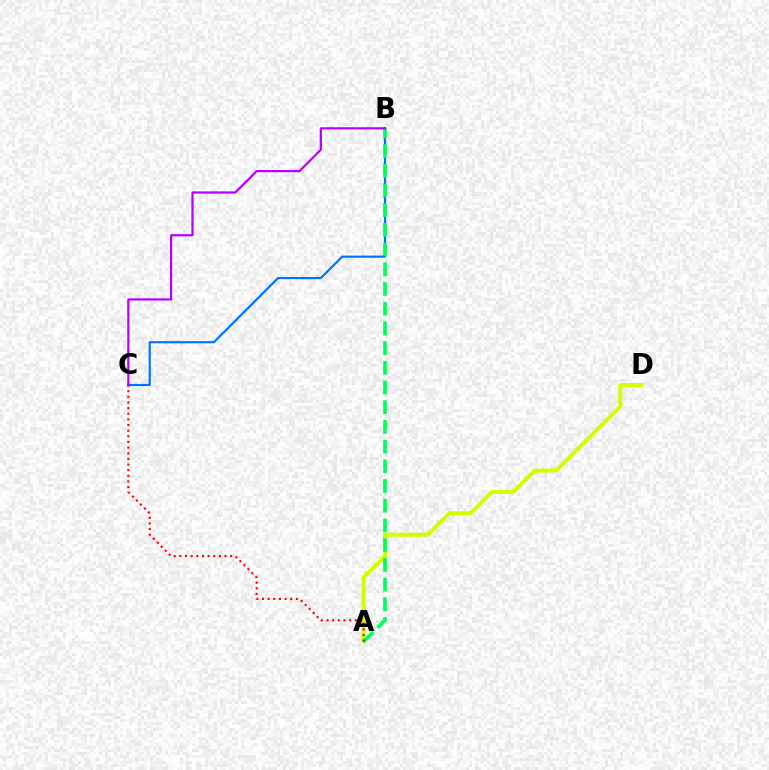{('A', 'D'): [{'color': '#d1ff00', 'line_style': 'solid', 'thickness': 2.87}], ('B', 'C'): [{'color': '#0074ff', 'line_style': 'solid', 'thickness': 1.56}, {'color': '#b900ff', 'line_style': 'solid', 'thickness': 1.59}], ('A', 'B'): [{'color': '#00ff5c', 'line_style': 'dashed', 'thickness': 2.68}], ('A', 'C'): [{'color': '#ff0000', 'line_style': 'dotted', 'thickness': 1.53}]}